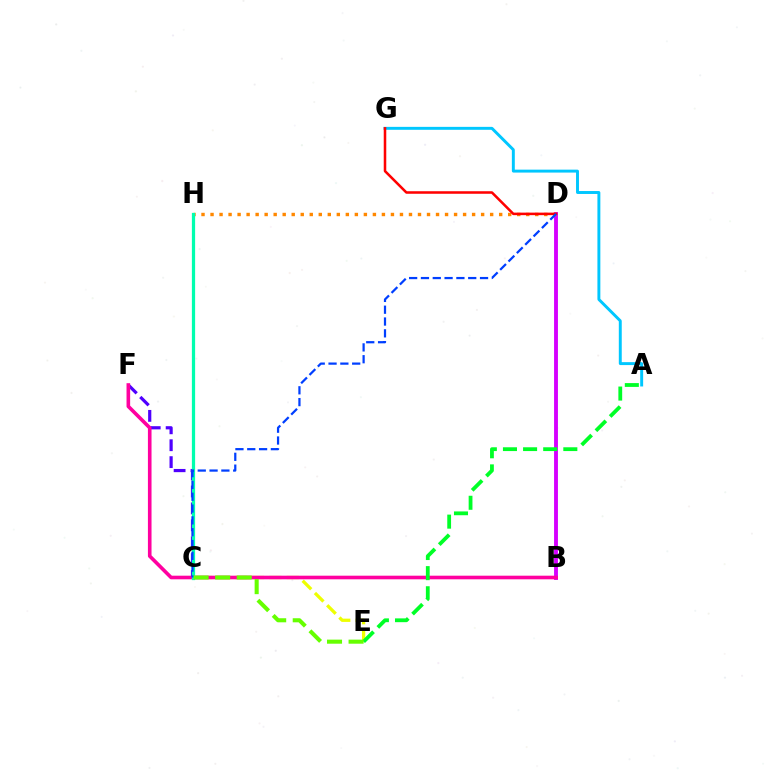{('C', 'F'): [{'color': '#4f00ff', 'line_style': 'dashed', 'thickness': 2.3}], ('B', 'D'): [{'color': '#d600ff', 'line_style': 'solid', 'thickness': 2.78}], ('D', 'H'): [{'color': '#ff8800', 'line_style': 'dotted', 'thickness': 2.45}], ('A', 'G'): [{'color': '#00c7ff', 'line_style': 'solid', 'thickness': 2.11}], ('D', 'G'): [{'color': '#ff0000', 'line_style': 'solid', 'thickness': 1.83}], ('C', 'E'): [{'color': '#eeff00', 'line_style': 'dashed', 'thickness': 2.35}, {'color': '#66ff00', 'line_style': 'dashed', 'thickness': 2.93}], ('B', 'F'): [{'color': '#ff00a0', 'line_style': 'solid', 'thickness': 2.6}], ('A', 'E'): [{'color': '#00ff27', 'line_style': 'dashed', 'thickness': 2.73}], ('C', 'H'): [{'color': '#00ffaf', 'line_style': 'solid', 'thickness': 2.33}], ('C', 'D'): [{'color': '#003fff', 'line_style': 'dashed', 'thickness': 1.61}]}